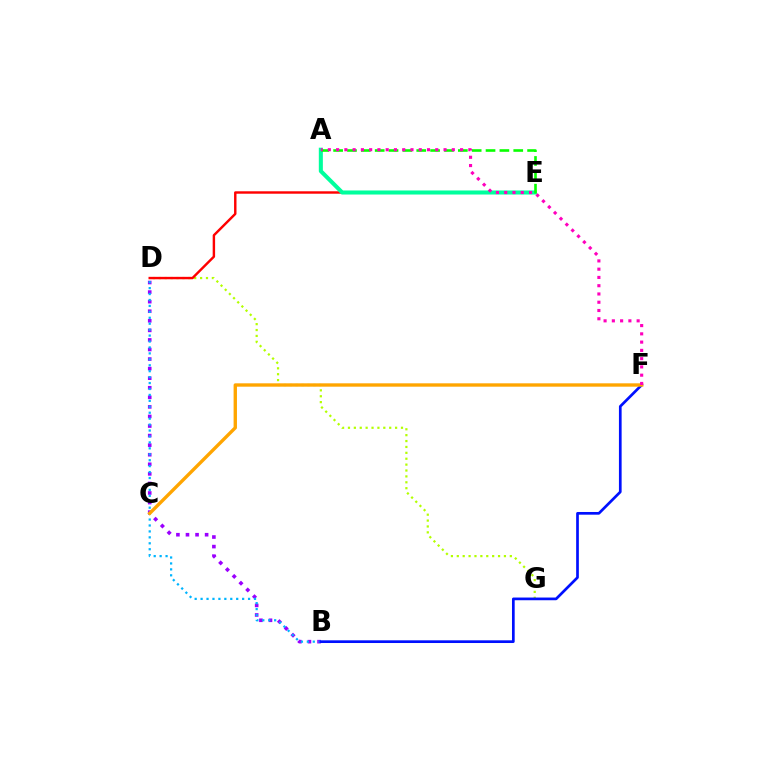{('D', 'G'): [{'color': '#b3ff00', 'line_style': 'dotted', 'thickness': 1.6}], ('D', 'E'): [{'color': '#ff0000', 'line_style': 'solid', 'thickness': 1.75}], ('B', 'D'): [{'color': '#9b00ff', 'line_style': 'dotted', 'thickness': 2.6}, {'color': '#00b5ff', 'line_style': 'dotted', 'thickness': 1.61}], ('A', 'E'): [{'color': '#00ff9d', 'line_style': 'solid', 'thickness': 2.92}, {'color': '#08ff00', 'line_style': 'dashed', 'thickness': 1.88}], ('B', 'F'): [{'color': '#0010ff', 'line_style': 'solid', 'thickness': 1.94}], ('C', 'F'): [{'color': '#ffa500', 'line_style': 'solid', 'thickness': 2.42}], ('A', 'F'): [{'color': '#ff00bd', 'line_style': 'dotted', 'thickness': 2.25}]}